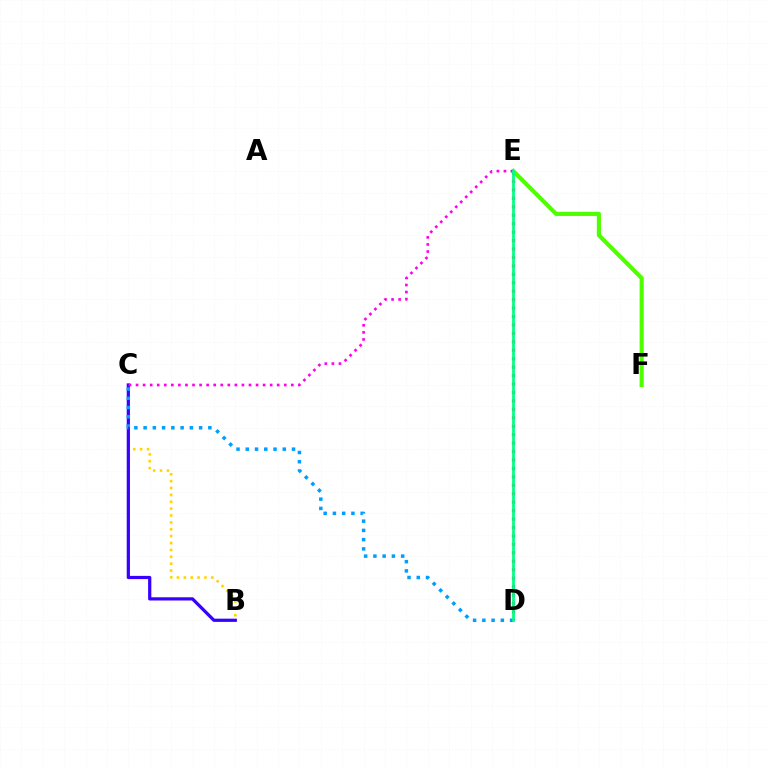{('B', 'C'): [{'color': '#ffd500', 'line_style': 'dotted', 'thickness': 1.87}, {'color': '#3700ff', 'line_style': 'solid', 'thickness': 2.32}], ('D', 'E'): [{'color': '#ff0000', 'line_style': 'dotted', 'thickness': 2.29}, {'color': '#00ff86', 'line_style': 'solid', 'thickness': 1.99}], ('E', 'F'): [{'color': '#4fff00', 'line_style': 'solid', 'thickness': 2.98}], ('C', 'D'): [{'color': '#009eff', 'line_style': 'dotted', 'thickness': 2.51}], ('C', 'E'): [{'color': '#ff00ed', 'line_style': 'dotted', 'thickness': 1.92}]}